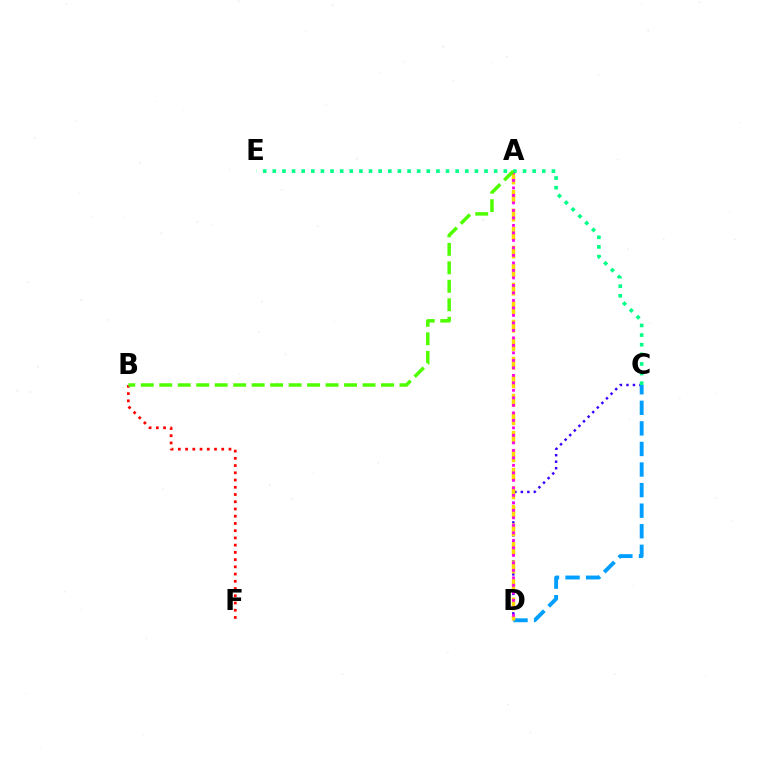{('C', 'D'): [{'color': '#3700ff', 'line_style': 'dotted', 'thickness': 1.77}, {'color': '#009eff', 'line_style': 'dashed', 'thickness': 2.79}], ('B', 'F'): [{'color': '#ff0000', 'line_style': 'dotted', 'thickness': 1.97}], ('A', 'D'): [{'color': '#ffd500', 'line_style': 'dashed', 'thickness': 2.52}, {'color': '#ff00ed', 'line_style': 'dotted', 'thickness': 2.04}], ('C', 'E'): [{'color': '#00ff86', 'line_style': 'dotted', 'thickness': 2.61}], ('A', 'B'): [{'color': '#4fff00', 'line_style': 'dashed', 'thickness': 2.51}]}